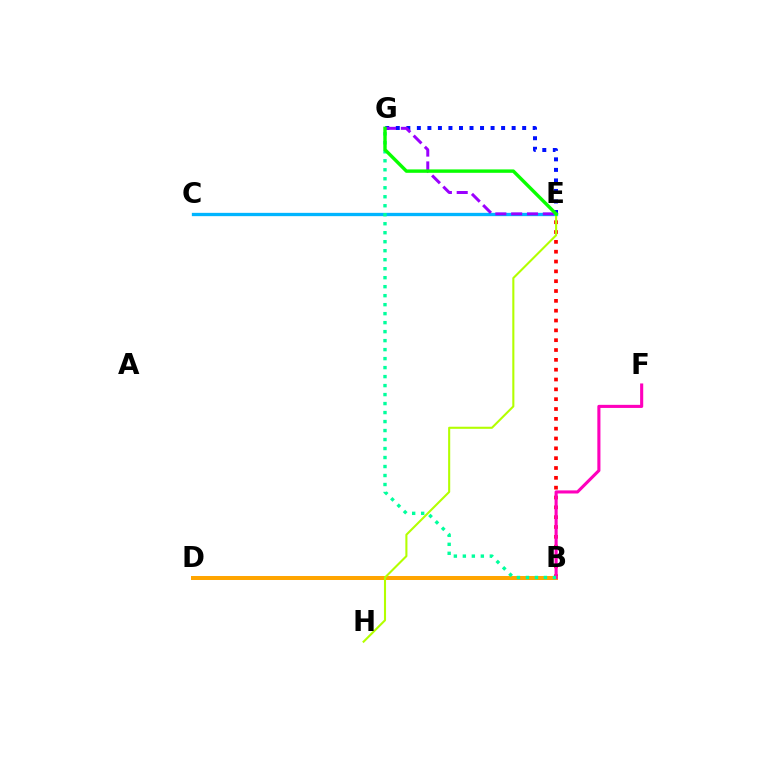{('E', 'G'): [{'color': '#0010ff', 'line_style': 'dotted', 'thickness': 2.86}, {'color': '#9b00ff', 'line_style': 'dashed', 'thickness': 2.15}, {'color': '#08ff00', 'line_style': 'solid', 'thickness': 2.45}], ('B', 'E'): [{'color': '#ff0000', 'line_style': 'dotted', 'thickness': 2.67}], ('C', 'E'): [{'color': '#00b5ff', 'line_style': 'solid', 'thickness': 2.38}], ('B', 'D'): [{'color': '#ffa500', 'line_style': 'solid', 'thickness': 2.87}], ('B', 'F'): [{'color': '#ff00bd', 'line_style': 'solid', 'thickness': 2.23}], ('E', 'H'): [{'color': '#b3ff00', 'line_style': 'solid', 'thickness': 1.5}], ('B', 'G'): [{'color': '#00ff9d', 'line_style': 'dotted', 'thickness': 2.44}]}